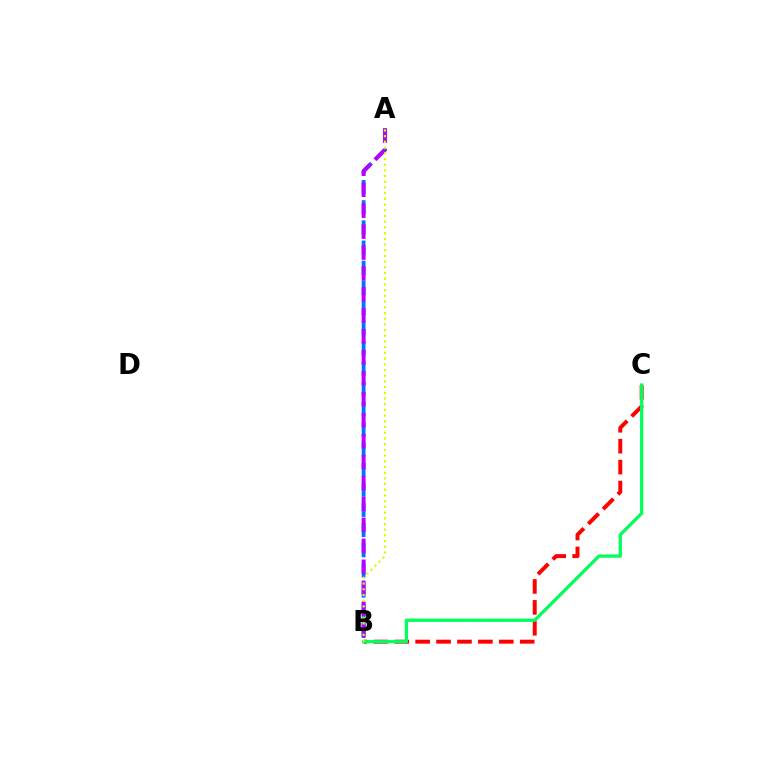{('B', 'C'): [{'color': '#ff0000', 'line_style': 'dashed', 'thickness': 2.84}, {'color': '#00ff5c', 'line_style': 'solid', 'thickness': 2.34}], ('A', 'B'): [{'color': '#0074ff', 'line_style': 'dashed', 'thickness': 2.74}, {'color': '#b900ff', 'line_style': 'dashed', 'thickness': 2.85}, {'color': '#d1ff00', 'line_style': 'dotted', 'thickness': 1.55}]}